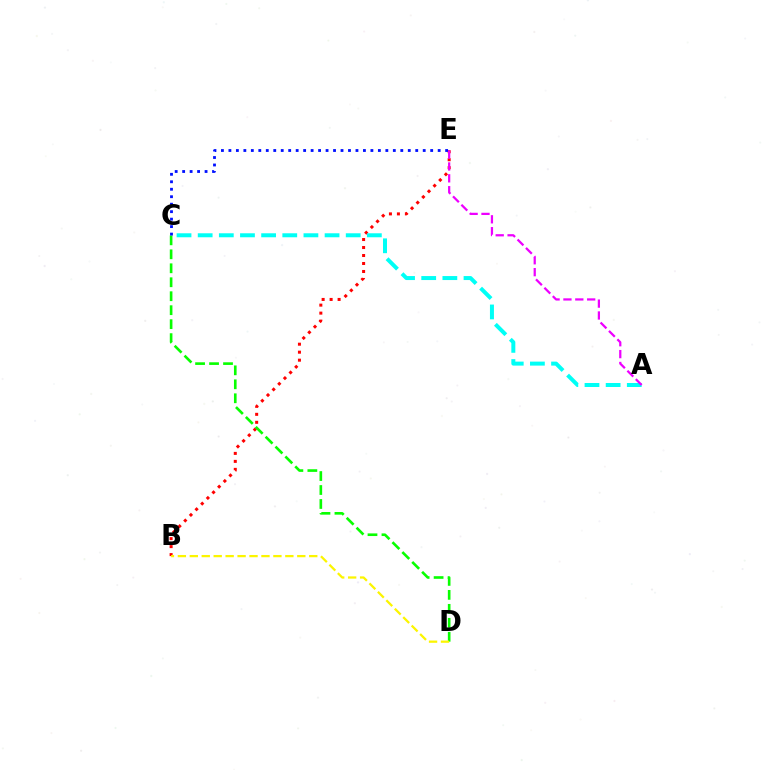{('B', 'E'): [{'color': '#ff0000', 'line_style': 'dotted', 'thickness': 2.17}], ('C', 'D'): [{'color': '#08ff00', 'line_style': 'dashed', 'thickness': 1.9}], ('C', 'E'): [{'color': '#0010ff', 'line_style': 'dotted', 'thickness': 2.03}], ('A', 'C'): [{'color': '#00fff6', 'line_style': 'dashed', 'thickness': 2.87}], ('A', 'E'): [{'color': '#ee00ff', 'line_style': 'dashed', 'thickness': 1.61}], ('B', 'D'): [{'color': '#fcf500', 'line_style': 'dashed', 'thickness': 1.62}]}